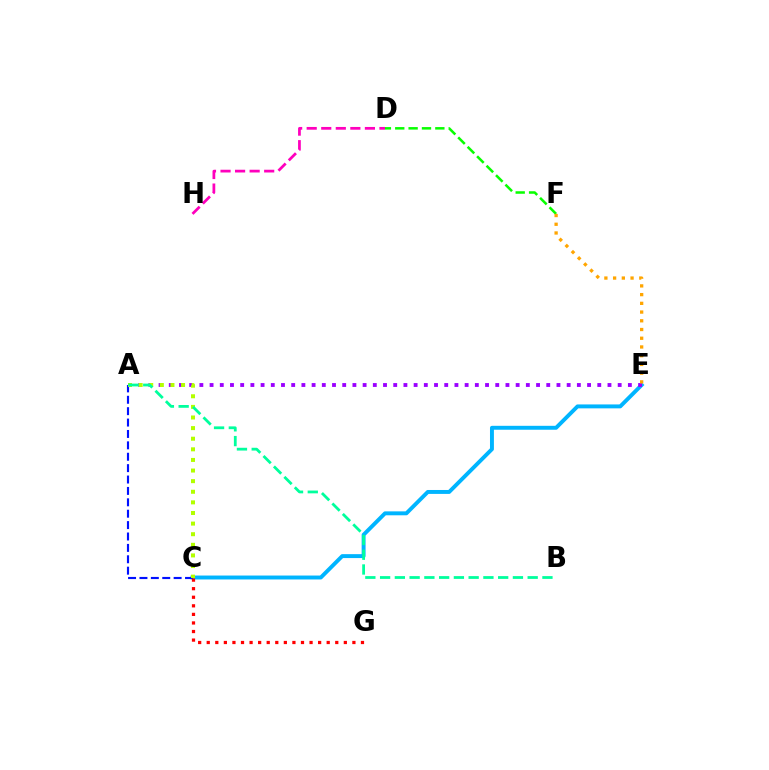{('C', 'E'): [{'color': '#00b5ff', 'line_style': 'solid', 'thickness': 2.82}], ('A', 'E'): [{'color': '#9b00ff', 'line_style': 'dotted', 'thickness': 2.77}], ('A', 'C'): [{'color': '#0010ff', 'line_style': 'dashed', 'thickness': 1.55}, {'color': '#b3ff00', 'line_style': 'dotted', 'thickness': 2.88}], ('D', 'F'): [{'color': '#08ff00', 'line_style': 'dashed', 'thickness': 1.82}], ('A', 'B'): [{'color': '#00ff9d', 'line_style': 'dashed', 'thickness': 2.0}], ('D', 'H'): [{'color': '#ff00bd', 'line_style': 'dashed', 'thickness': 1.98}], ('C', 'G'): [{'color': '#ff0000', 'line_style': 'dotted', 'thickness': 2.33}], ('E', 'F'): [{'color': '#ffa500', 'line_style': 'dotted', 'thickness': 2.37}]}